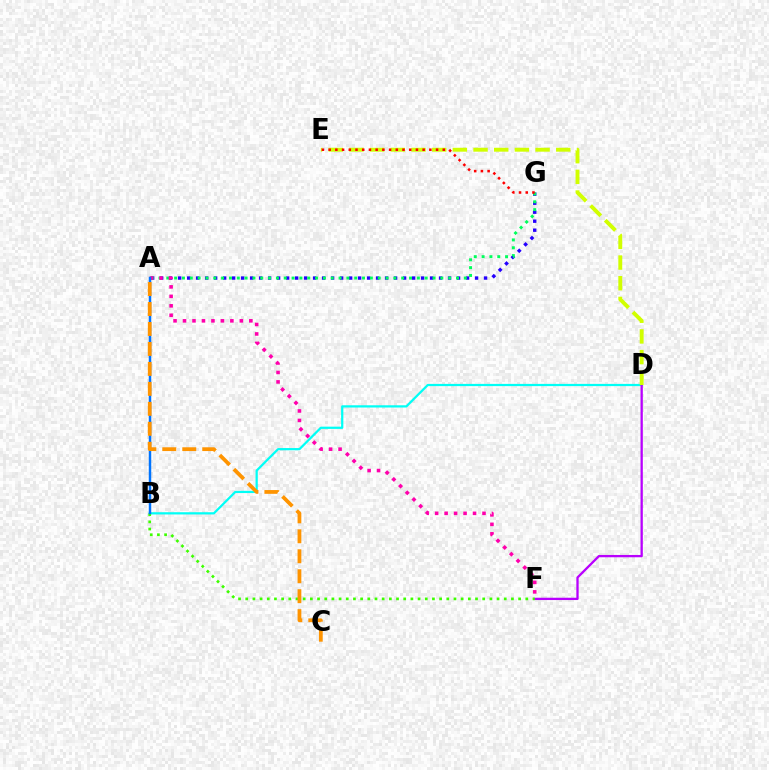{('B', 'D'): [{'color': '#00fff6', 'line_style': 'solid', 'thickness': 1.61}], ('D', 'F'): [{'color': '#b900ff', 'line_style': 'solid', 'thickness': 1.66}], ('A', 'G'): [{'color': '#2500ff', 'line_style': 'dotted', 'thickness': 2.44}, {'color': '#00ff5c', 'line_style': 'dotted', 'thickness': 2.13}], ('B', 'F'): [{'color': '#3dff00', 'line_style': 'dotted', 'thickness': 1.95}], ('D', 'E'): [{'color': '#d1ff00', 'line_style': 'dashed', 'thickness': 2.81}], ('A', 'F'): [{'color': '#ff00ac', 'line_style': 'dotted', 'thickness': 2.57}], ('A', 'B'): [{'color': '#0074ff', 'line_style': 'solid', 'thickness': 1.77}], ('E', 'G'): [{'color': '#ff0000', 'line_style': 'dotted', 'thickness': 1.82}], ('A', 'C'): [{'color': '#ff9400', 'line_style': 'dashed', 'thickness': 2.71}]}